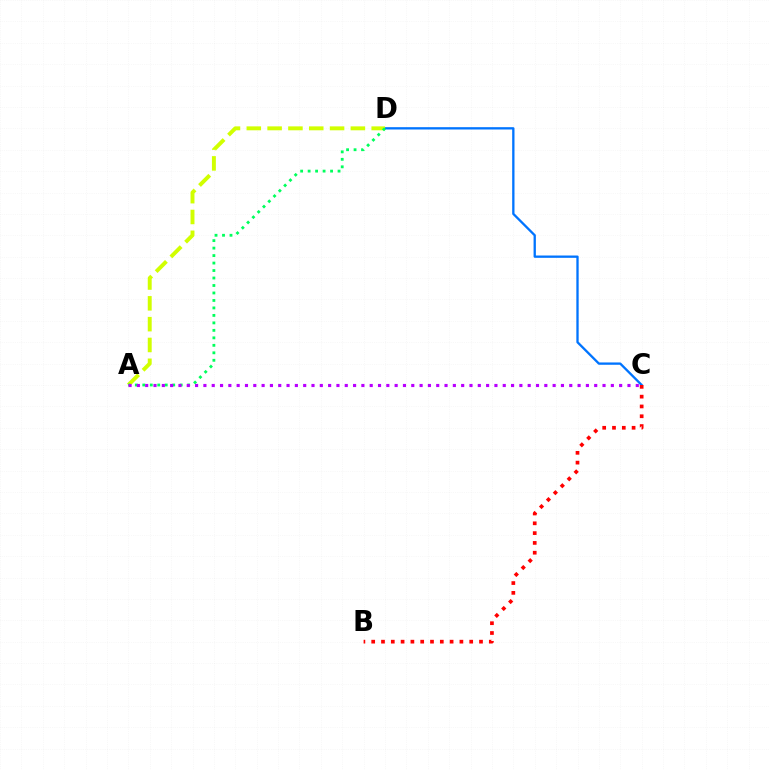{('C', 'D'): [{'color': '#0074ff', 'line_style': 'solid', 'thickness': 1.67}], ('A', 'D'): [{'color': '#d1ff00', 'line_style': 'dashed', 'thickness': 2.83}, {'color': '#00ff5c', 'line_style': 'dotted', 'thickness': 2.03}], ('A', 'C'): [{'color': '#b900ff', 'line_style': 'dotted', 'thickness': 2.26}], ('B', 'C'): [{'color': '#ff0000', 'line_style': 'dotted', 'thickness': 2.66}]}